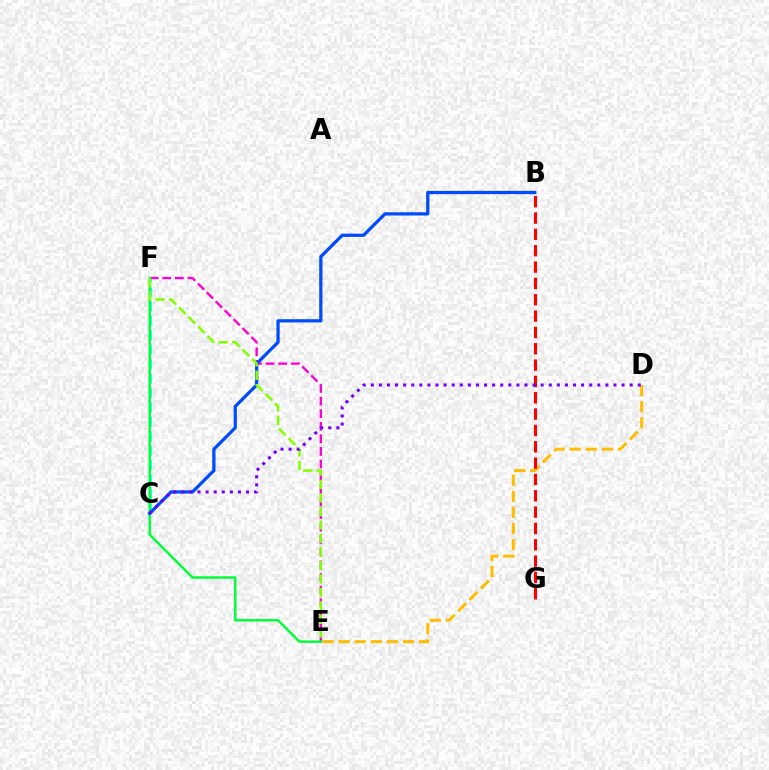{('E', 'F'): [{'color': '#ff00cf', 'line_style': 'dashed', 'thickness': 1.71}, {'color': '#00ff39', 'line_style': 'solid', 'thickness': 1.79}, {'color': '#84ff00', 'line_style': 'dashed', 'thickness': 1.83}], ('D', 'E'): [{'color': '#ffbd00', 'line_style': 'dashed', 'thickness': 2.18}], ('B', 'G'): [{'color': '#ff0000', 'line_style': 'dashed', 'thickness': 2.22}], ('C', 'F'): [{'color': '#00fff6', 'line_style': 'dashed', 'thickness': 1.96}], ('B', 'C'): [{'color': '#004bff', 'line_style': 'solid', 'thickness': 2.34}], ('C', 'D'): [{'color': '#7200ff', 'line_style': 'dotted', 'thickness': 2.2}]}